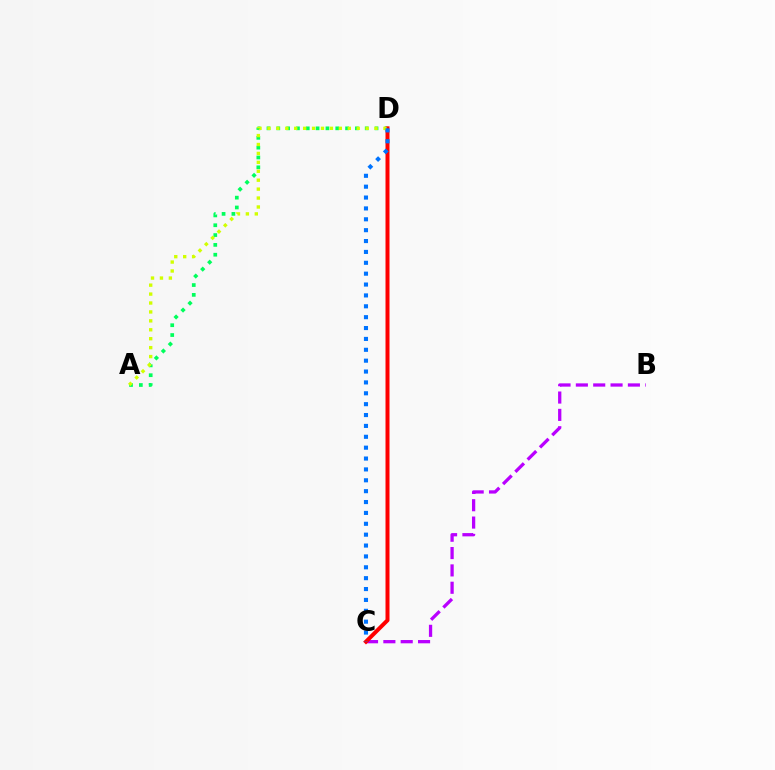{('A', 'D'): [{'color': '#00ff5c', 'line_style': 'dotted', 'thickness': 2.67}, {'color': '#d1ff00', 'line_style': 'dotted', 'thickness': 2.43}], ('B', 'C'): [{'color': '#b900ff', 'line_style': 'dashed', 'thickness': 2.36}], ('C', 'D'): [{'color': '#ff0000', 'line_style': 'solid', 'thickness': 2.87}, {'color': '#0074ff', 'line_style': 'dotted', 'thickness': 2.95}]}